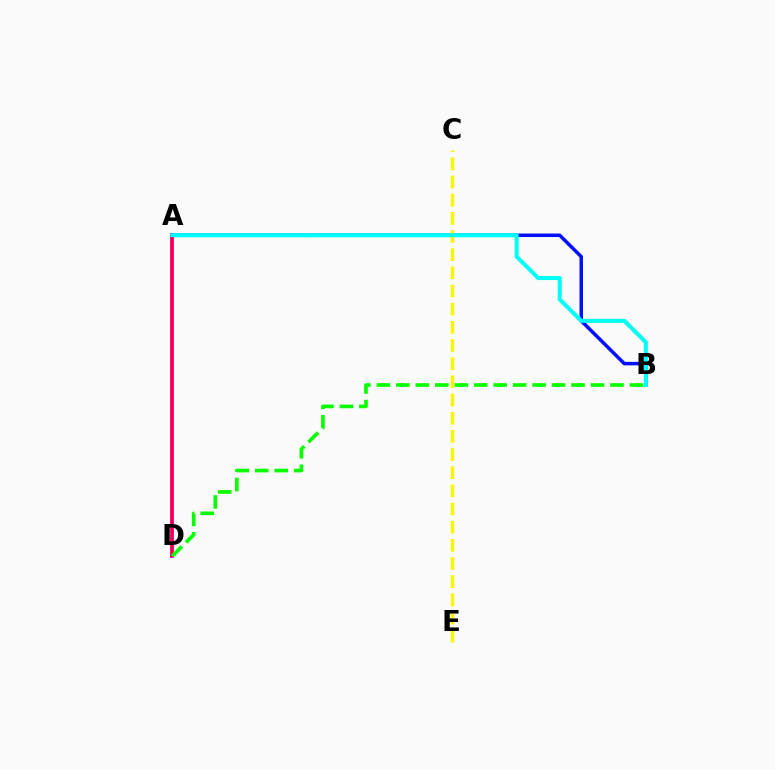{('A', 'D'): [{'color': '#ee00ff', 'line_style': 'solid', 'thickness': 2.81}, {'color': '#ff0000', 'line_style': 'solid', 'thickness': 1.8}], ('A', 'B'): [{'color': '#0010ff', 'line_style': 'solid', 'thickness': 2.53}, {'color': '#00fff6', 'line_style': 'solid', 'thickness': 2.89}], ('B', 'D'): [{'color': '#08ff00', 'line_style': 'dashed', 'thickness': 2.64}], ('C', 'E'): [{'color': '#fcf500', 'line_style': 'dashed', 'thickness': 2.47}]}